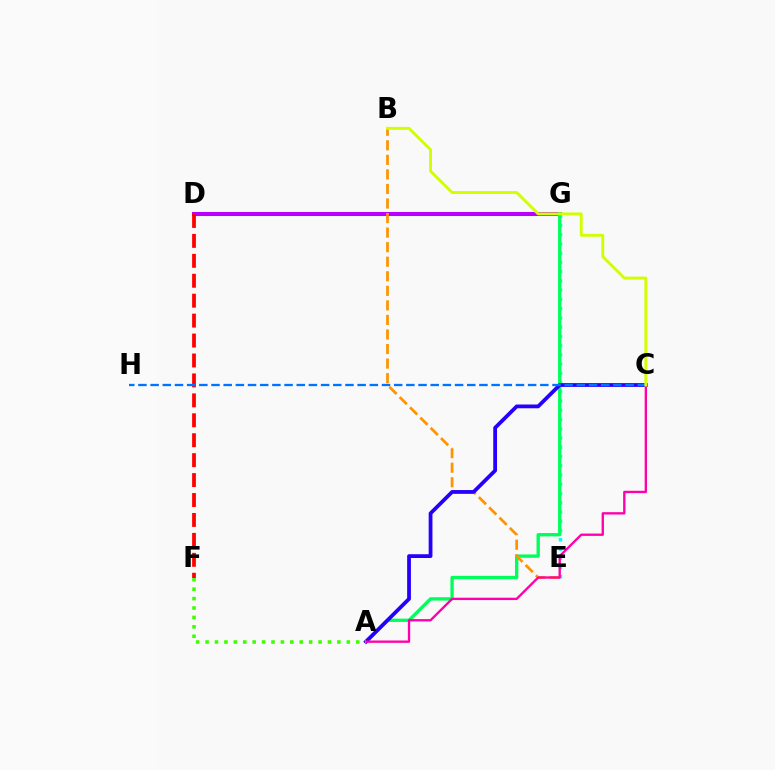{('D', 'G'): [{'color': '#b900ff', 'line_style': 'solid', 'thickness': 2.91}], ('E', 'G'): [{'color': '#00fff6', 'line_style': 'dotted', 'thickness': 2.51}], ('A', 'G'): [{'color': '#00ff5c', 'line_style': 'solid', 'thickness': 2.4}], ('B', 'E'): [{'color': '#ff9400', 'line_style': 'dashed', 'thickness': 1.98}], ('A', 'C'): [{'color': '#2500ff', 'line_style': 'solid', 'thickness': 2.72}, {'color': '#ff00ac', 'line_style': 'solid', 'thickness': 1.69}], ('D', 'F'): [{'color': '#ff0000', 'line_style': 'dashed', 'thickness': 2.71}], ('C', 'H'): [{'color': '#0074ff', 'line_style': 'dashed', 'thickness': 1.65}], ('B', 'C'): [{'color': '#d1ff00', 'line_style': 'solid', 'thickness': 2.09}], ('A', 'F'): [{'color': '#3dff00', 'line_style': 'dotted', 'thickness': 2.56}]}